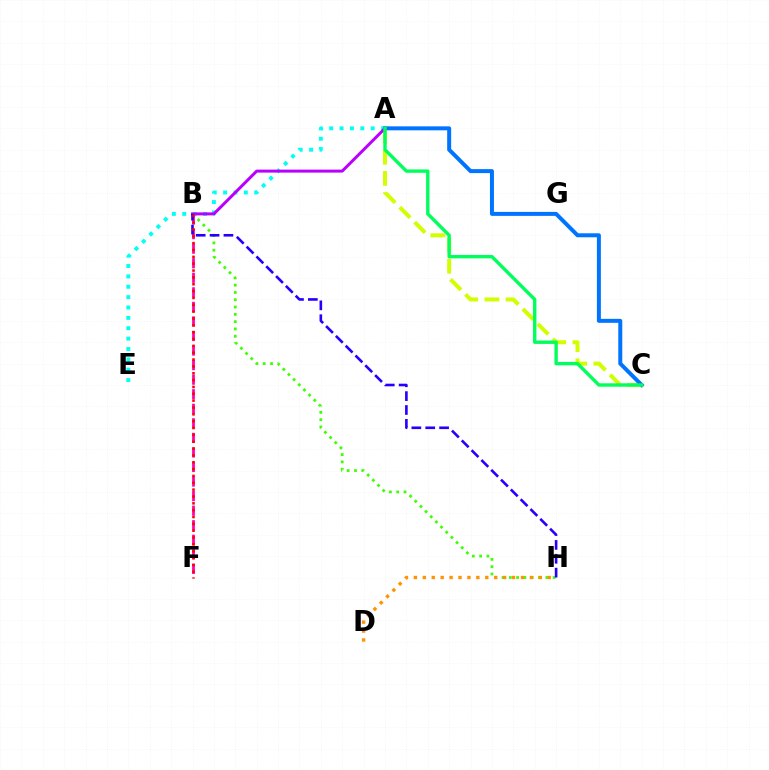{('A', 'E'): [{'color': '#00fff6', 'line_style': 'dotted', 'thickness': 2.82}], ('A', 'C'): [{'color': '#d1ff00', 'line_style': 'dashed', 'thickness': 2.87}, {'color': '#0074ff', 'line_style': 'solid', 'thickness': 2.87}, {'color': '#00ff5c', 'line_style': 'solid', 'thickness': 2.43}], ('B', 'H'): [{'color': '#3dff00', 'line_style': 'dotted', 'thickness': 1.98}, {'color': '#2500ff', 'line_style': 'dashed', 'thickness': 1.88}], ('A', 'B'): [{'color': '#b900ff', 'line_style': 'solid', 'thickness': 2.15}], ('B', 'F'): [{'color': '#ff00ac', 'line_style': 'dashed', 'thickness': 1.98}, {'color': '#ff0000', 'line_style': 'dotted', 'thickness': 1.86}], ('D', 'H'): [{'color': '#ff9400', 'line_style': 'dotted', 'thickness': 2.42}]}